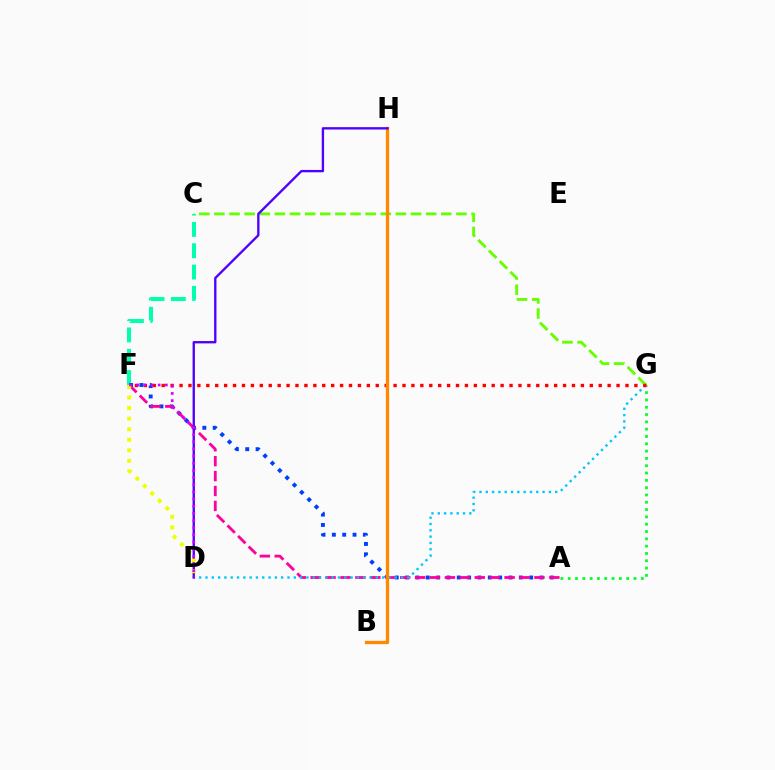{('C', 'F'): [{'color': '#00ffaf', 'line_style': 'dashed', 'thickness': 2.9}], ('A', 'F'): [{'color': '#003fff', 'line_style': 'dotted', 'thickness': 2.81}, {'color': '#ff00a0', 'line_style': 'dashed', 'thickness': 2.03}], ('A', 'G'): [{'color': '#00ff27', 'line_style': 'dotted', 'thickness': 1.99}], ('D', 'G'): [{'color': '#00c7ff', 'line_style': 'dotted', 'thickness': 1.71}], ('C', 'G'): [{'color': '#66ff00', 'line_style': 'dashed', 'thickness': 2.05}], ('F', 'G'): [{'color': '#ff0000', 'line_style': 'dotted', 'thickness': 2.42}], ('B', 'H'): [{'color': '#ff8800', 'line_style': 'solid', 'thickness': 2.38}], ('D', 'H'): [{'color': '#4f00ff', 'line_style': 'solid', 'thickness': 1.69}], ('D', 'F'): [{'color': '#eeff00', 'line_style': 'dotted', 'thickness': 2.87}, {'color': '#d600ff', 'line_style': 'dotted', 'thickness': 1.95}]}